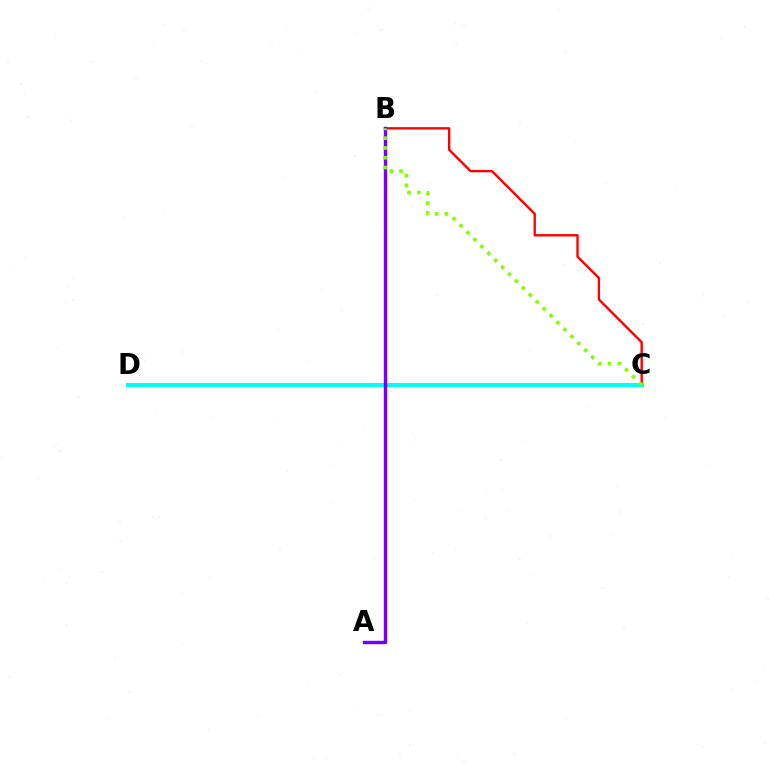{('B', 'C'): [{'color': '#ff0000', 'line_style': 'solid', 'thickness': 1.71}, {'color': '#84ff00', 'line_style': 'dotted', 'thickness': 2.66}], ('C', 'D'): [{'color': '#00fff6', 'line_style': 'solid', 'thickness': 2.89}], ('A', 'B'): [{'color': '#7200ff', 'line_style': 'solid', 'thickness': 2.46}]}